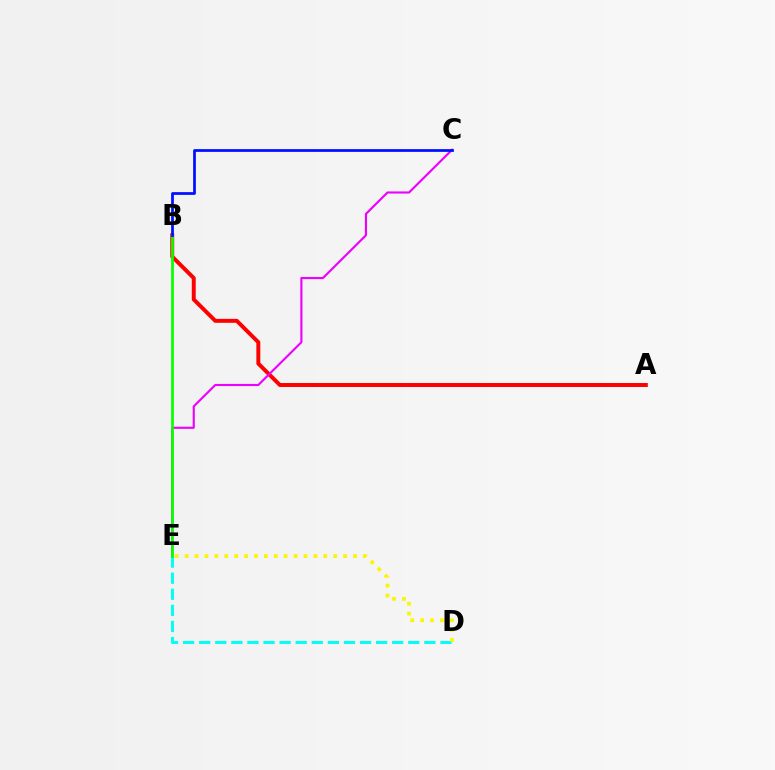{('D', 'E'): [{'color': '#00fff6', 'line_style': 'dashed', 'thickness': 2.19}, {'color': '#fcf500', 'line_style': 'dotted', 'thickness': 2.69}], ('A', 'B'): [{'color': '#ff0000', 'line_style': 'solid', 'thickness': 2.84}], ('C', 'E'): [{'color': '#ee00ff', 'line_style': 'solid', 'thickness': 1.54}], ('B', 'E'): [{'color': '#08ff00', 'line_style': 'solid', 'thickness': 1.98}], ('B', 'C'): [{'color': '#0010ff', 'line_style': 'solid', 'thickness': 1.98}]}